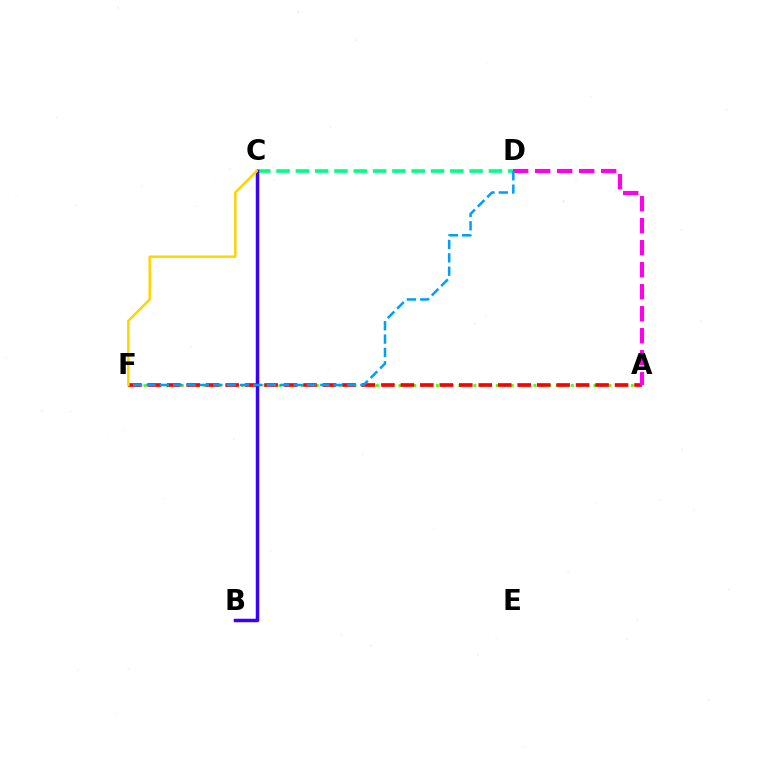{('C', 'D'): [{'color': '#00ff86', 'line_style': 'dashed', 'thickness': 2.62}], ('A', 'F'): [{'color': '#4fff00', 'line_style': 'dotted', 'thickness': 2.04}, {'color': '#ff0000', 'line_style': 'dashed', 'thickness': 2.65}], ('B', 'C'): [{'color': '#3700ff', 'line_style': 'solid', 'thickness': 2.51}], ('A', 'D'): [{'color': '#ff00ed', 'line_style': 'dashed', 'thickness': 2.99}], ('D', 'F'): [{'color': '#009eff', 'line_style': 'dashed', 'thickness': 1.82}], ('C', 'F'): [{'color': '#ffd500', 'line_style': 'solid', 'thickness': 1.8}]}